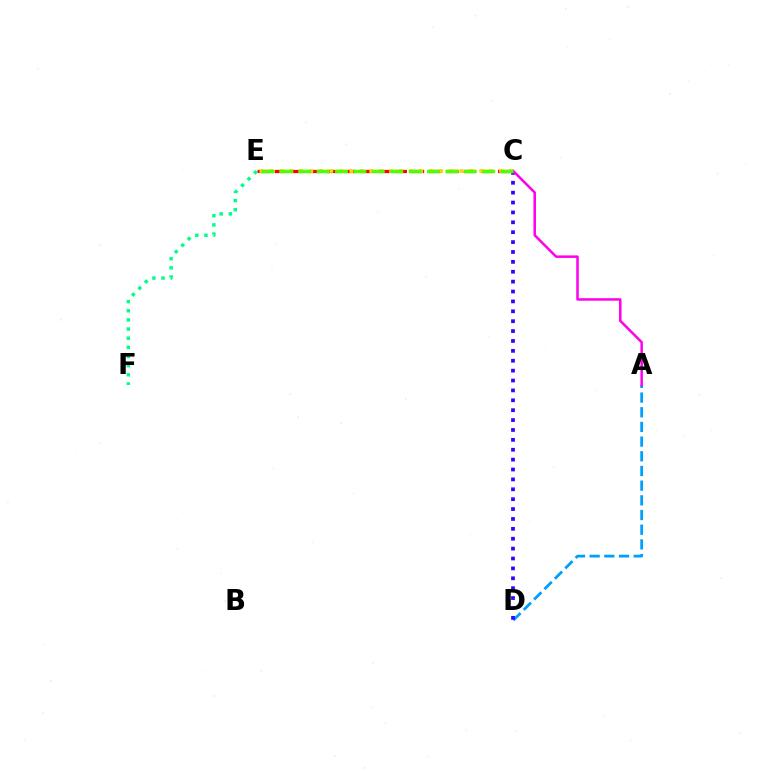{('C', 'E'): [{'color': '#ff0000', 'line_style': 'dashed', 'thickness': 2.33}, {'color': '#ffd500', 'line_style': 'dotted', 'thickness': 2.71}, {'color': '#4fff00', 'line_style': 'dashed', 'thickness': 2.5}], ('A', 'D'): [{'color': '#009eff', 'line_style': 'dashed', 'thickness': 1.99}], ('E', 'F'): [{'color': '#00ff86', 'line_style': 'dotted', 'thickness': 2.49}], ('C', 'D'): [{'color': '#3700ff', 'line_style': 'dotted', 'thickness': 2.69}], ('A', 'C'): [{'color': '#ff00ed', 'line_style': 'solid', 'thickness': 1.81}]}